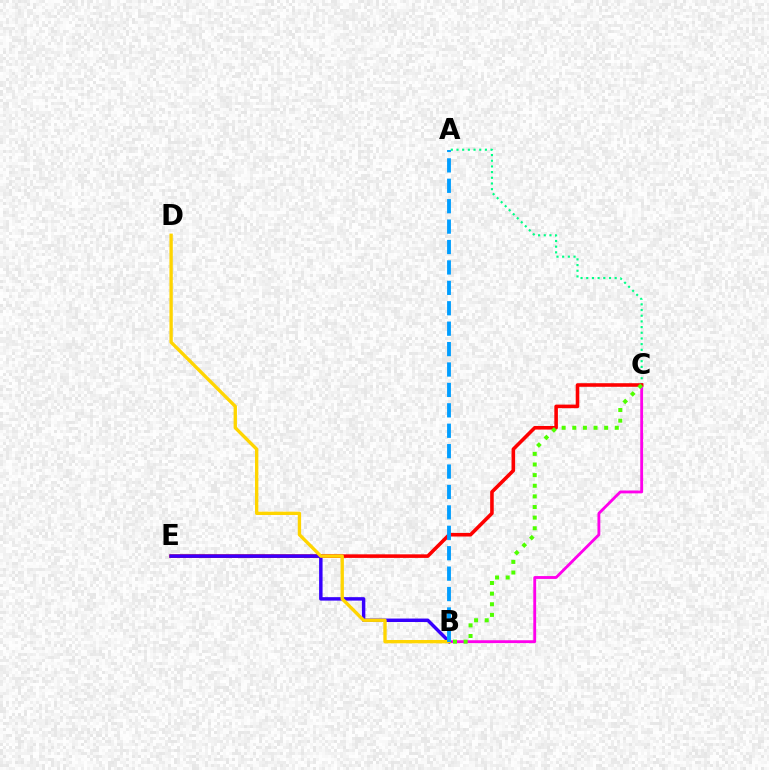{('A', 'C'): [{'color': '#00ff86', 'line_style': 'dotted', 'thickness': 1.54}], ('B', 'C'): [{'color': '#ff00ed', 'line_style': 'solid', 'thickness': 2.05}, {'color': '#4fff00', 'line_style': 'dotted', 'thickness': 2.89}], ('C', 'E'): [{'color': '#ff0000', 'line_style': 'solid', 'thickness': 2.57}], ('B', 'E'): [{'color': '#3700ff', 'line_style': 'solid', 'thickness': 2.49}], ('B', 'D'): [{'color': '#ffd500', 'line_style': 'solid', 'thickness': 2.41}], ('A', 'B'): [{'color': '#009eff', 'line_style': 'dashed', 'thickness': 2.77}]}